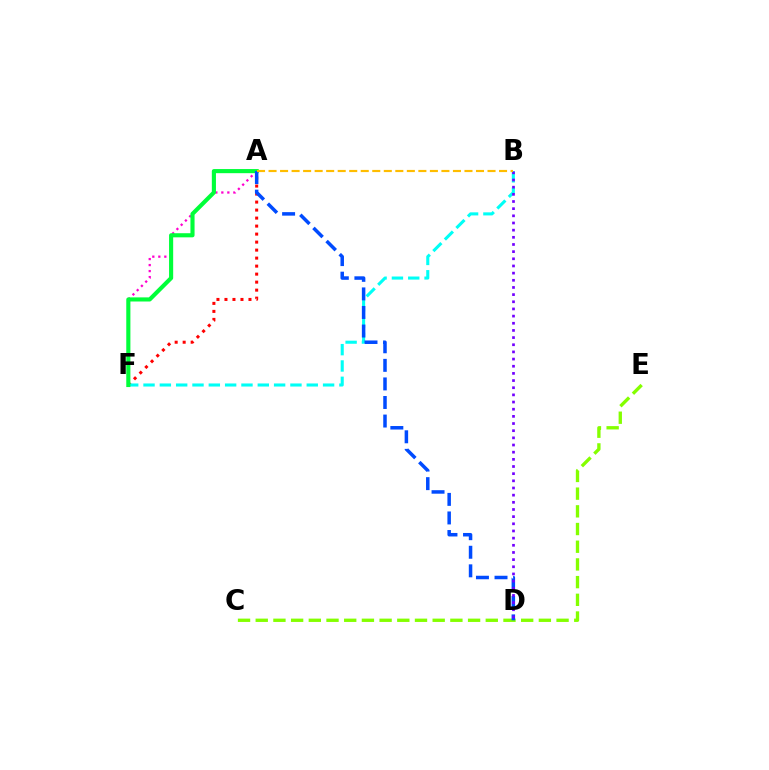{('A', 'F'): [{'color': '#ff00cf', 'line_style': 'dotted', 'thickness': 1.63}, {'color': '#ff0000', 'line_style': 'dotted', 'thickness': 2.17}, {'color': '#00ff39', 'line_style': 'solid', 'thickness': 2.97}], ('B', 'F'): [{'color': '#00fff6', 'line_style': 'dashed', 'thickness': 2.22}], ('C', 'E'): [{'color': '#84ff00', 'line_style': 'dashed', 'thickness': 2.4}], ('A', 'D'): [{'color': '#004bff', 'line_style': 'dashed', 'thickness': 2.52}], ('B', 'D'): [{'color': '#7200ff', 'line_style': 'dotted', 'thickness': 1.95}], ('A', 'B'): [{'color': '#ffbd00', 'line_style': 'dashed', 'thickness': 1.57}]}